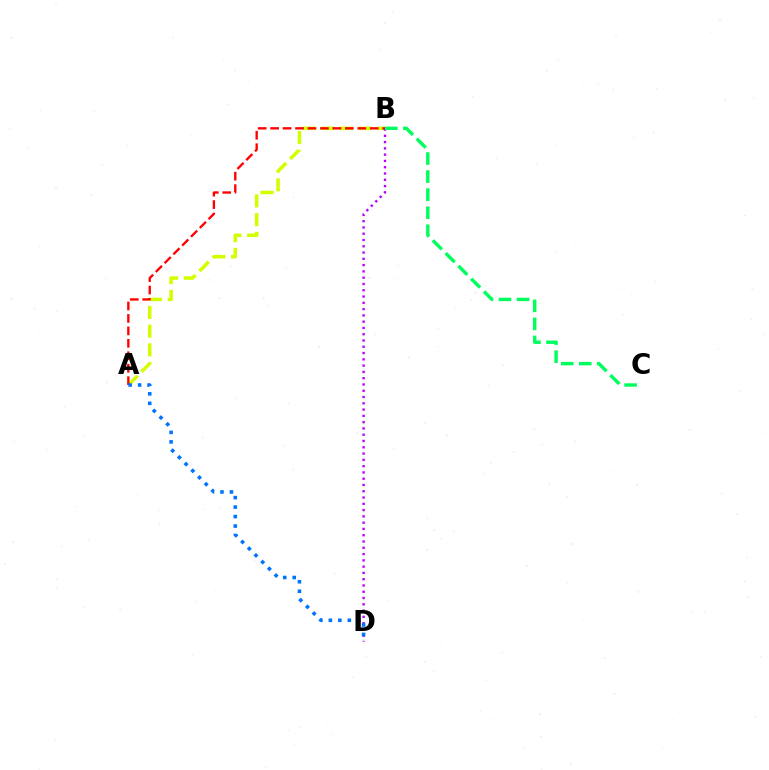{('A', 'B'): [{'color': '#d1ff00', 'line_style': 'dashed', 'thickness': 2.54}, {'color': '#ff0000', 'line_style': 'dashed', 'thickness': 1.69}], ('B', 'D'): [{'color': '#b900ff', 'line_style': 'dotted', 'thickness': 1.71}], ('A', 'D'): [{'color': '#0074ff', 'line_style': 'dotted', 'thickness': 2.58}], ('B', 'C'): [{'color': '#00ff5c', 'line_style': 'dashed', 'thickness': 2.45}]}